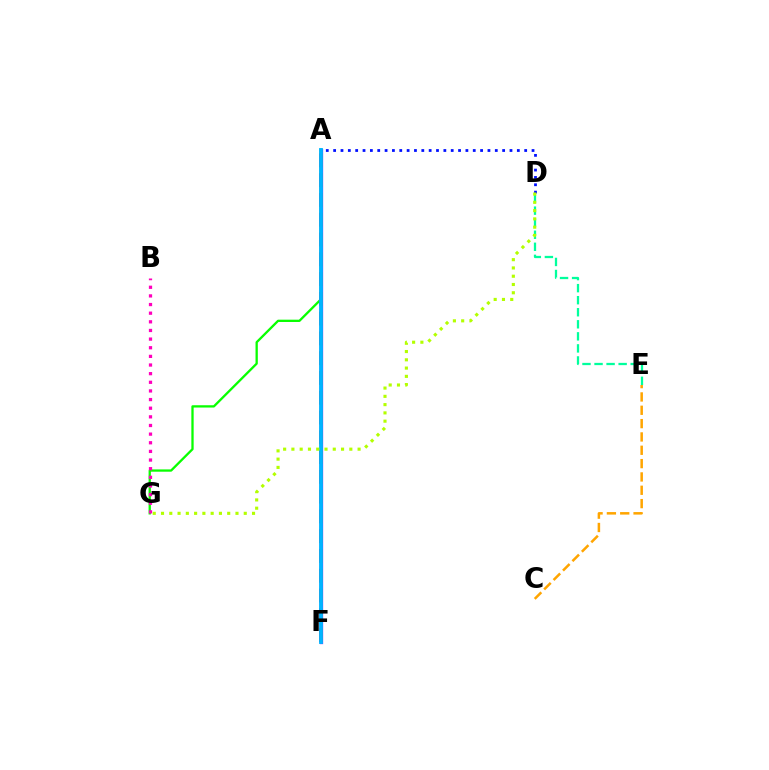{('A', 'F'): [{'color': '#9b00ff', 'line_style': 'solid', 'thickness': 2.36}, {'color': '#ff0000', 'line_style': 'dashed', 'thickness': 2.69}, {'color': '#00b5ff', 'line_style': 'solid', 'thickness': 2.76}], ('A', 'G'): [{'color': '#08ff00', 'line_style': 'solid', 'thickness': 1.66}], ('A', 'D'): [{'color': '#0010ff', 'line_style': 'dotted', 'thickness': 2.0}], ('D', 'E'): [{'color': '#00ff9d', 'line_style': 'dashed', 'thickness': 1.64}], ('B', 'G'): [{'color': '#ff00bd', 'line_style': 'dotted', 'thickness': 2.35}], ('C', 'E'): [{'color': '#ffa500', 'line_style': 'dashed', 'thickness': 1.81}], ('D', 'G'): [{'color': '#b3ff00', 'line_style': 'dotted', 'thickness': 2.25}]}